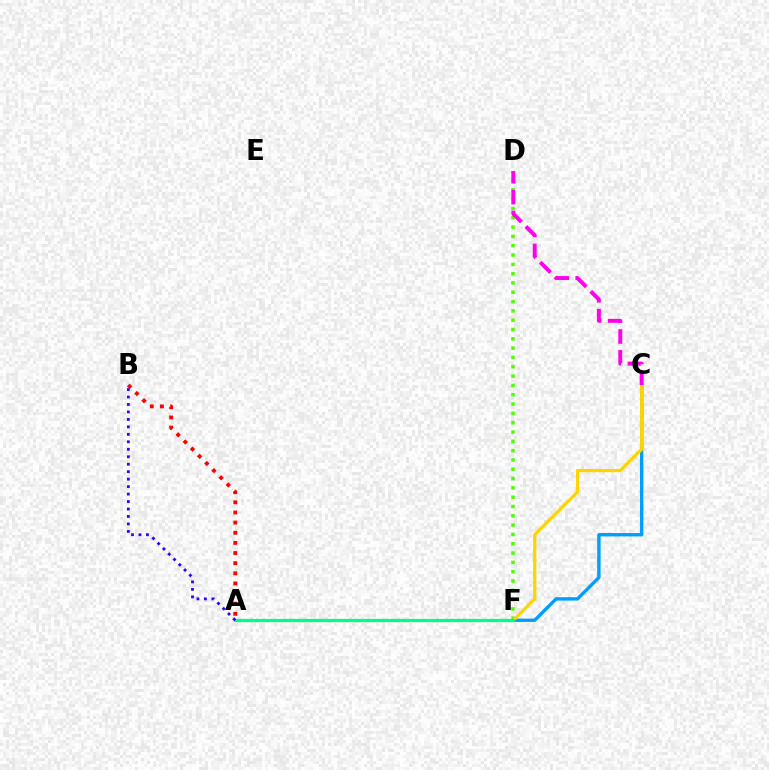{('C', 'F'): [{'color': '#009eff', 'line_style': 'solid', 'thickness': 2.43}, {'color': '#ffd500', 'line_style': 'solid', 'thickness': 2.33}], ('D', 'F'): [{'color': '#4fff00', 'line_style': 'dotted', 'thickness': 2.53}], ('A', 'B'): [{'color': '#ff0000', 'line_style': 'dotted', 'thickness': 2.75}, {'color': '#3700ff', 'line_style': 'dotted', 'thickness': 2.03}], ('A', 'F'): [{'color': '#00ff86', 'line_style': 'solid', 'thickness': 2.33}], ('C', 'D'): [{'color': '#ff00ed', 'line_style': 'dashed', 'thickness': 2.84}]}